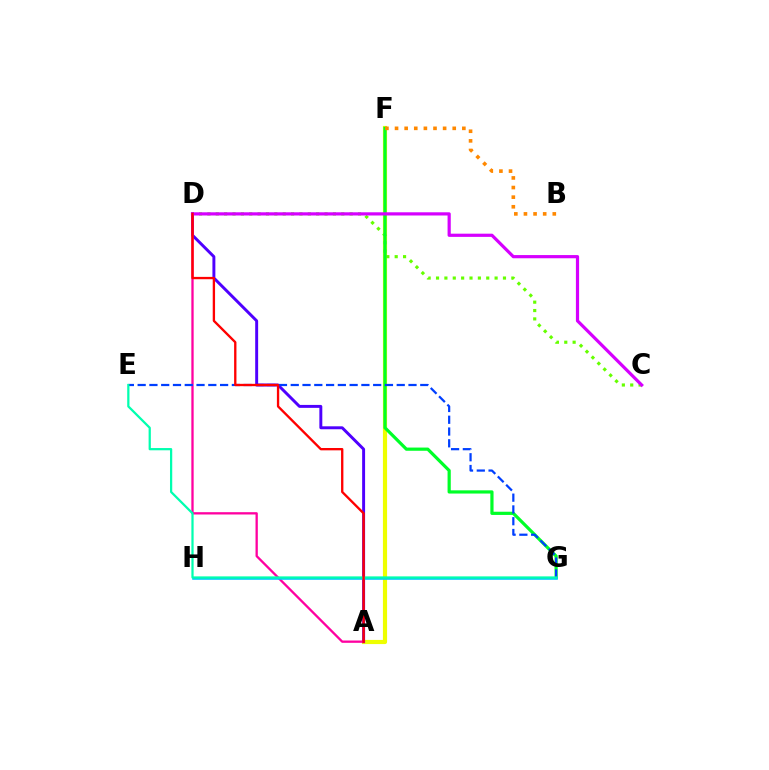{('A', 'F'): [{'color': '#eeff00', 'line_style': 'solid', 'thickness': 3.0}], ('C', 'D'): [{'color': '#66ff00', 'line_style': 'dotted', 'thickness': 2.27}, {'color': '#d600ff', 'line_style': 'solid', 'thickness': 2.3}], ('A', 'D'): [{'color': '#4f00ff', 'line_style': 'solid', 'thickness': 2.12}, {'color': '#ff00a0', 'line_style': 'solid', 'thickness': 1.66}, {'color': '#ff0000', 'line_style': 'solid', 'thickness': 1.68}], ('F', 'G'): [{'color': '#00ff27', 'line_style': 'solid', 'thickness': 2.31}], ('B', 'F'): [{'color': '#ff8800', 'line_style': 'dotted', 'thickness': 2.61}], ('G', 'H'): [{'color': '#00c7ff', 'line_style': 'solid', 'thickness': 1.86}], ('E', 'G'): [{'color': '#003fff', 'line_style': 'dashed', 'thickness': 1.6}, {'color': '#00ffaf', 'line_style': 'solid', 'thickness': 1.62}]}